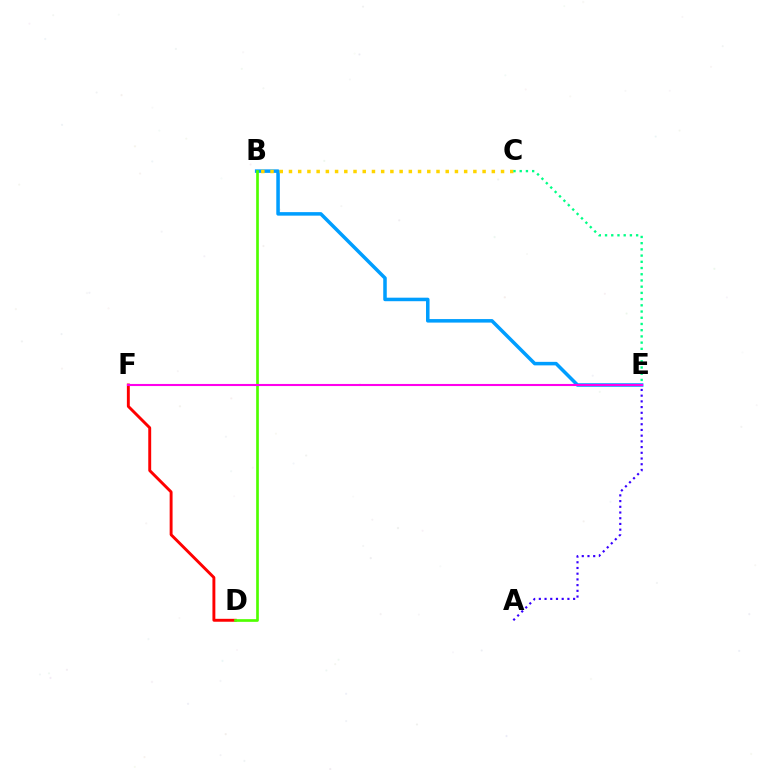{('D', 'F'): [{'color': '#ff0000', 'line_style': 'solid', 'thickness': 2.1}], ('B', 'E'): [{'color': '#009eff', 'line_style': 'solid', 'thickness': 2.54}], ('A', 'E'): [{'color': '#3700ff', 'line_style': 'dotted', 'thickness': 1.55}], ('B', 'D'): [{'color': '#4fff00', 'line_style': 'solid', 'thickness': 1.94}], ('B', 'C'): [{'color': '#ffd500', 'line_style': 'dotted', 'thickness': 2.51}], ('C', 'E'): [{'color': '#00ff86', 'line_style': 'dotted', 'thickness': 1.69}], ('E', 'F'): [{'color': '#ff00ed', 'line_style': 'solid', 'thickness': 1.51}]}